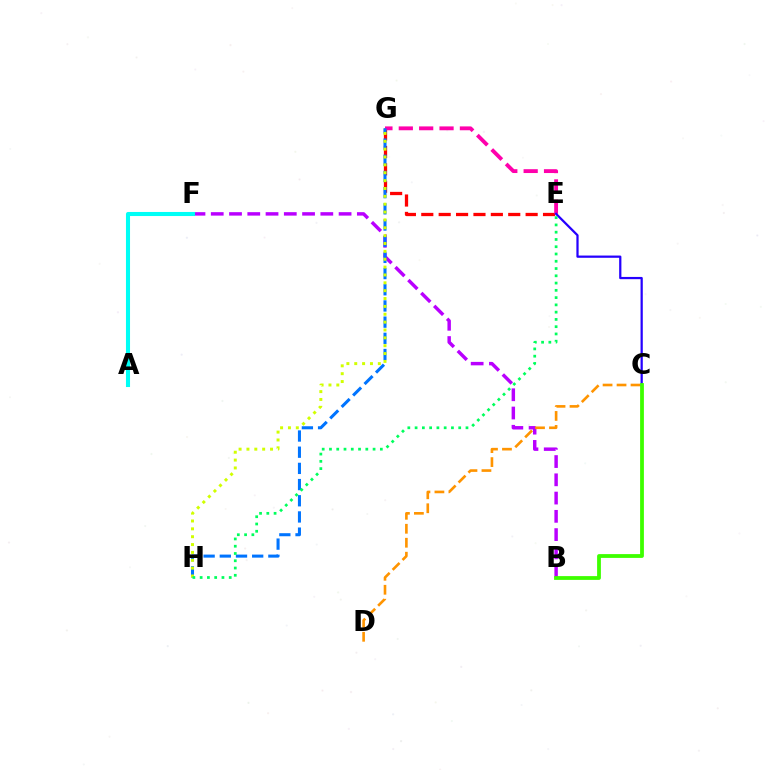{('B', 'F'): [{'color': '#b900ff', 'line_style': 'dashed', 'thickness': 2.48}], ('E', 'G'): [{'color': '#ff0000', 'line_style': 'dashed', 'thickness': 2.36}, {'color': '#ff00ac', 'line_style': 'dashed', 'thickness': 2.77}], ('G', 'H'): [{'color': '#0074ff', 'line_style': 'dashed', 'thickness': 2.2}, {'color': '#d1ff00', 'line_style': 'dotted', 'thickness': 2.14}], ('C', 'D'): [{'color': '#ff9400', 'line_style': 'dashed', 'thickness': 1.9}], ('C', 'E'): [{'color': '#2500ff', 'line_style': 'solid', 'thickness': 1.62}], ('A', 'F'): [{'color': '#00fff6', 'line_style': 'solid', 'thickness': 2.93}], ('B', 'C'): [{'color': '#3dff00', 'line_style': 'solid', 'thickness': 2.73}], ('E', 'H'): [{'color': '#00ff5c', 'line_style': 'dotted', 'thickness': 1.97}]}